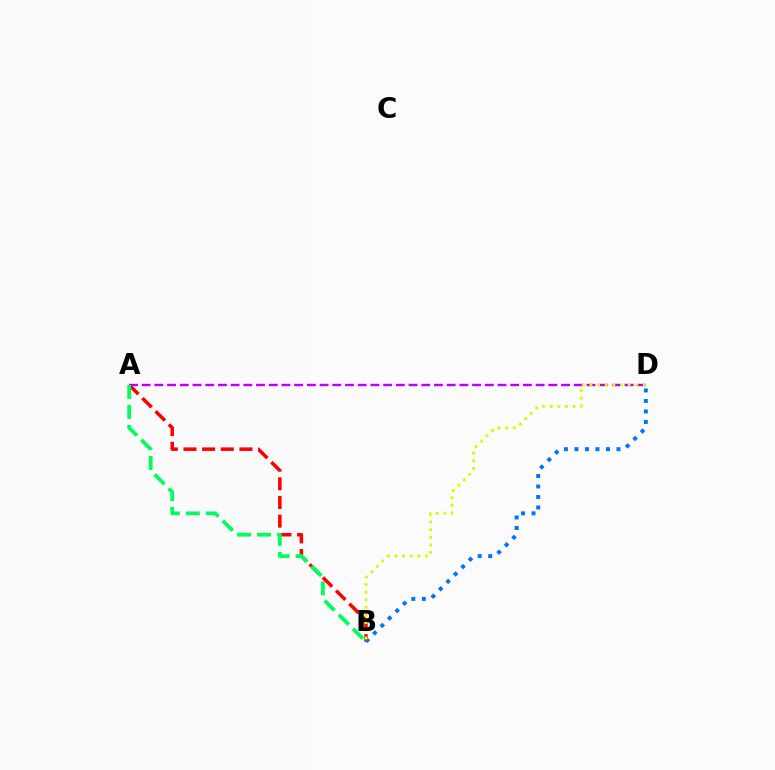{('A', 'B'): [{'color': '#ff0000', 'line_style': 'dashed', 'thickness': 2.54}, {'color': '#00ff5c', 'line_style': 'dashed', 'thickness': 2.72}], ('A', 'D'): [{'color': '#b900ff', 'line_style': 'dashed', 'thickness': 1.73}], ('B', 'D'): [{'color': '#0074ff', 'line_style': 'dotted', 'thickness': 2.85}, {'color': '#d1ff00', 'line_style': 'dotted', 'thickness': 2.07}]}